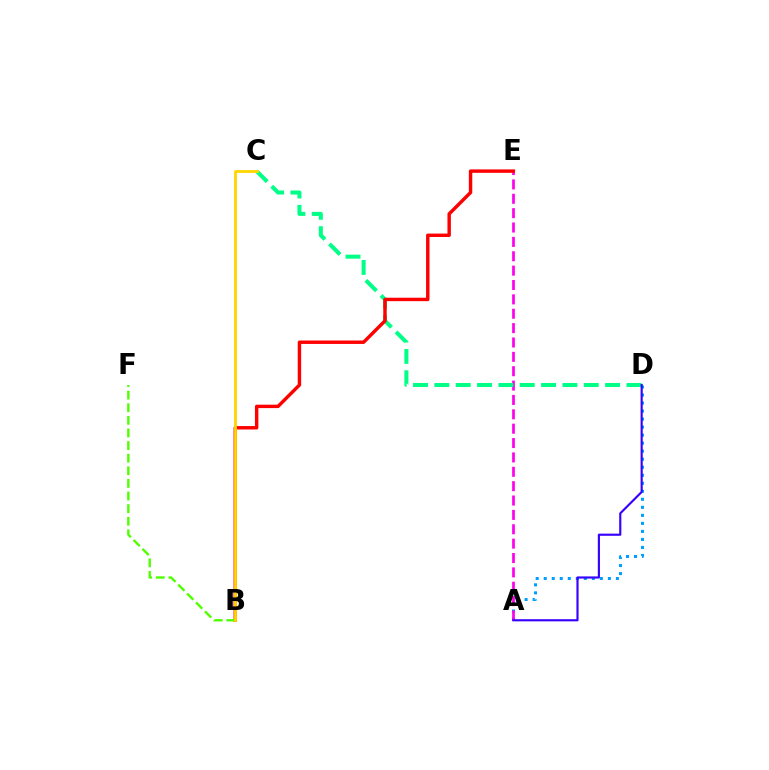{('A', 'D'): [{'color': '#009eff', 'line_style': 'dotted', 'thickness': 2.18}, {'color': '#3700ff', 'line_style': 'solid', 'thickness': 1.55}], ('A', 'E'): [{'color': '#ff00ed', 'line_style': 'dashed', 'thickness': 1.95}], ('C', 'D'): [{'color': '#00ff86', 'line_style': 'dashed', 'thickness': 2.9}], ('B', 'E'): [{'color': '#ff0000', 'line_style': 'solid', 'thickness': 2.46}], ('B', 'F'): [{'color': '#4fff00', 'line_style': 'dashed', 'thickness': 1.71}], ('B', 'C'): [{'color': '#ffd500', 'line_style': 'solid', 'thickness': 2.03}]}